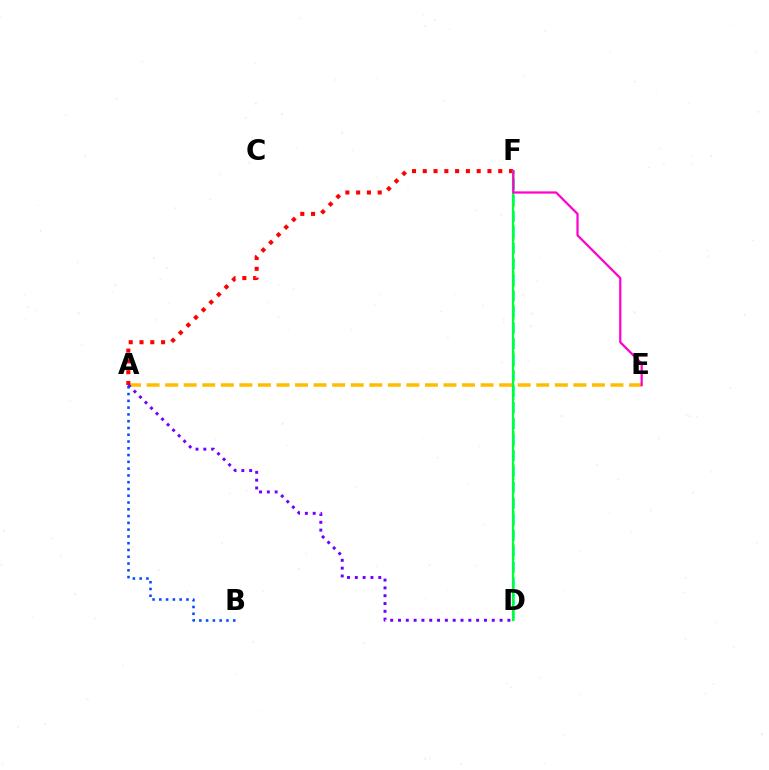{('A', 'E'): [{'color': '#ffbd00', 'line_style': 'dashed', 'thickness': 2.52}], ('A', 'F'): [{'color': '#ff0000', 'line_style': 'dotted', 'thickness': 2.93}], ('A', 'D'): [{'color': '#7200ff', 'line_style': 'dotted', 'thickness': 2.12}], ('D', 'F'): [{'color': '#00fff6', 'line_style': 'dashed', 'thickness': 2.17}, {'color': '#84ff00', 'line_style': 'dotted', 'thickness': 1.81}, {'color': '#00ff39', 'line_style': 'solid', 'thickness': 1.57}], ('A', 'B'): [{'color': '#004bff', 'line_style': 'dotted', 'thickness': 1.84}], ('E', 'F'): [{'color': '#ff00cf', 'line_style': 'solid', 'thickness': 1.61}]}